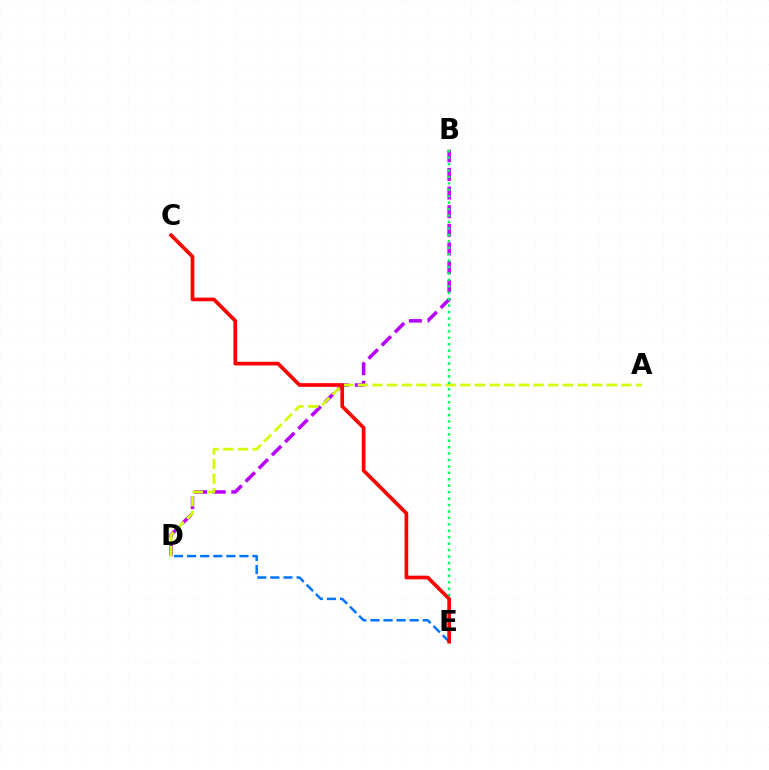{('B', 'D'): [{'color': '#b900ff', 'line_style': 'dashed', 'thickness': 2.53}], ('A', 'D'): [{'color': '#d1ff00', 'line_style': 'dashed', 'thickness': 1.99}], ('B', 'E'): [{'color': '#00ff5c', 'line_style': 'dotted', 'thickness': 1.75}], ('D', 'E'): [{'color': '#0074ff', 'line_style': 'dashed', 'thickness': 1.78}], ('C', 'E'): [{'color': '#ff0000', 'line_style': 'solid', 'thickness': 2.65}]}